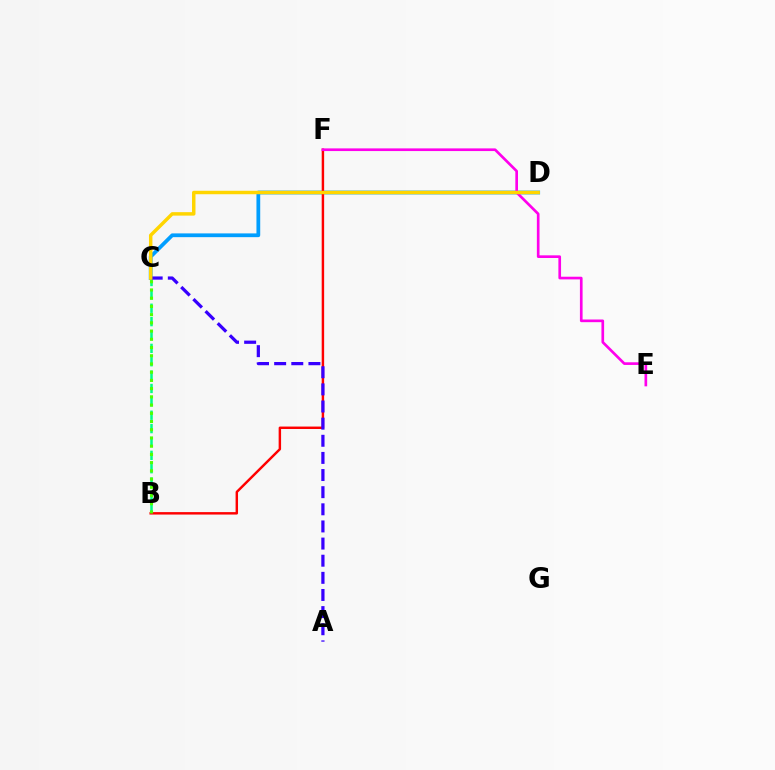{('C', 'D'): [{'color': '#009eff', 'line_style': 'solid', 'thickness': 2.71}, {'color': '#ffd500', 'line_style': 'solid', 'thickness': 2.49}], ('B', 'C'): [{'color': '#00ff86', 'line_style': 'dashed', 'thickness': 1.82}, {'color': '#4fff00', 'line_style': 'dotted', 'thickness': 2.23}], ('B', 'F'): [{'color': '#ff0000', 'line_style': 'solid', 'thickness': 1.76}], ('A', 'C'): [{'color': '#3700ff', 'line_style': 'dashed', 'thickness': 2.33}], ('E', 'F'): [{'color': '#ff00ed', 'line_style': 'solid', 'thickness': 1.92}]}